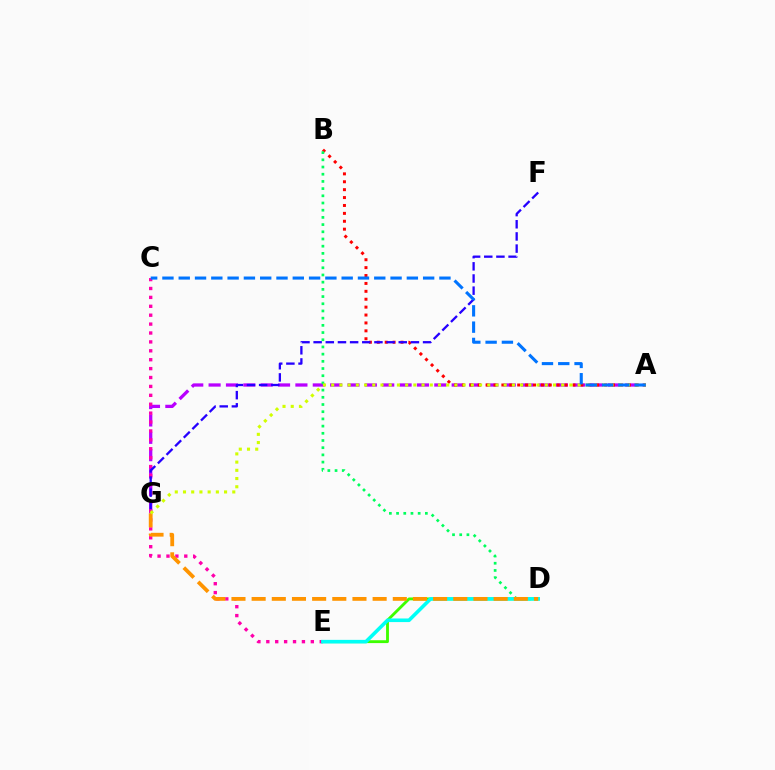{('A', 'G'): [{'color': '#b900ff', 'line_style': 'dashed', 'thickness': 2.36}, {'color': '#d1ff00', 'line_style': 'dotted', 'thickness': 2.23}], ('C', 'E'): [{'color': '#ff00ac', 'line_style': 'dotted', 'thickness': 2.42}], ('A', 'B'): [{'color': '#ff0000', 'line_style': 'dotted', 'thickness': 2.15}], ('B', 'D'): [{'color': '#00ff5c', 'line_style': 'dotted', 'thickness': 1.96}], ('F', 'G'): [{'color': '#2500ff', 'line_style': 'dashed', 'thickness': 1.65}], ('D', 'E'): [{'color': '#3dff00', 'line_style': 'solid', 'thickness': 2.05}, {'color': '#00fff6', 'line_style': 'solid', 'thickness': 2.59}], ('D', 'G'): [{'color': '#ff9400', 'line_style': 'dashed', 'thickness': 2.74}], ('A', 'C'): [{'color': '#0074ff', 'line_style': 'dashed', 'thickness': 2.21}]}